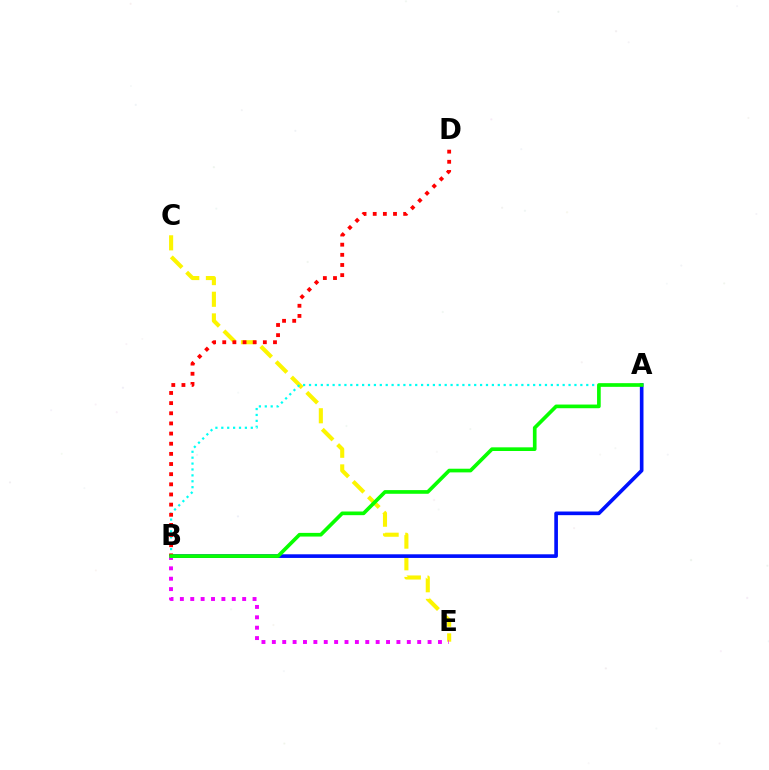{('C', 'E'): [{'color': '#fcf500', 'line_style': 'dashed', 'thickness': 2.94}], ('A', 'B'): [{'color': '#00fff6', 'line_style': 'dotted', 'thickness': 1.6}, {'color': '#0010ff', 'line_style': 'solid', 'thickness': 2.63}, {'color': '#08ff00', 'line_style': 'solid', 'thickness': 2.64}], ('B', 'D'): [{'color': '#ff0000', 'line_style': 'dotted', 'thickness': 2.76}], ('B', 'E'): [{'color': '#ee00ff', 'line_style': 'dotted', 'thickness': 2.82}]}